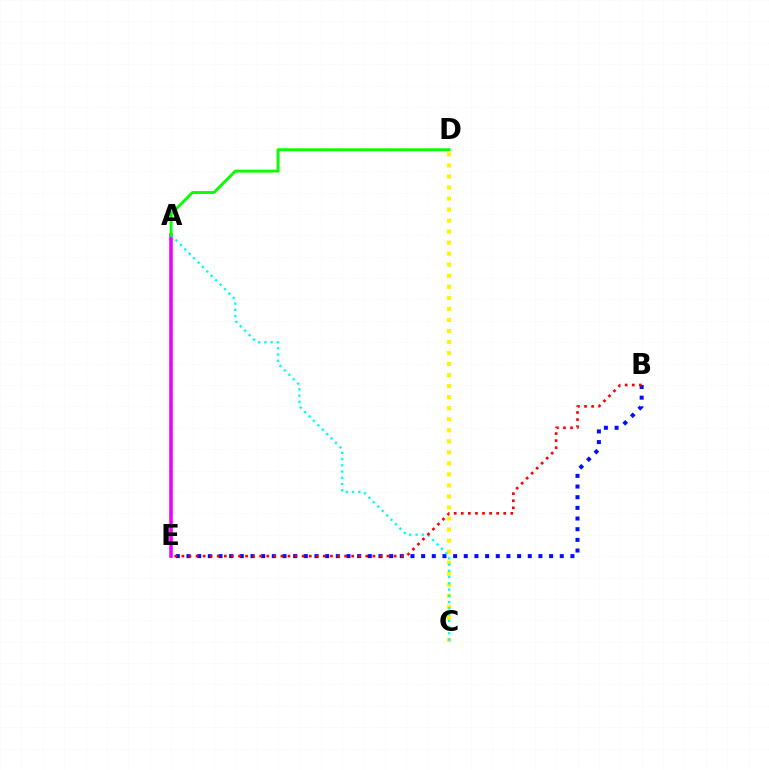{('C', 'D'): [{'color': '#fcf500', 'line_style': 'dotted', 'thickness': 3.0}], ('A', 'E'): [{'color': '#ee00ff', 'line_style': 'solid', 'thickness': 2.56}], ('B', 'E'): [{'color': '#0010ff', 'line_style': 'dotted', 'thickness': 2.9}, {'color': '#ff0000', 'line_style': 'dotted', 'thickness': 1.92}], ('A', 'C'): [{'color': '#00fff6', 'line_style': 'dotted', 'thickness': 1.7}], ('A', 'D'): [{'color': '#08ff00', 'line_style': 'solid', 'thickness': 2.08}]}